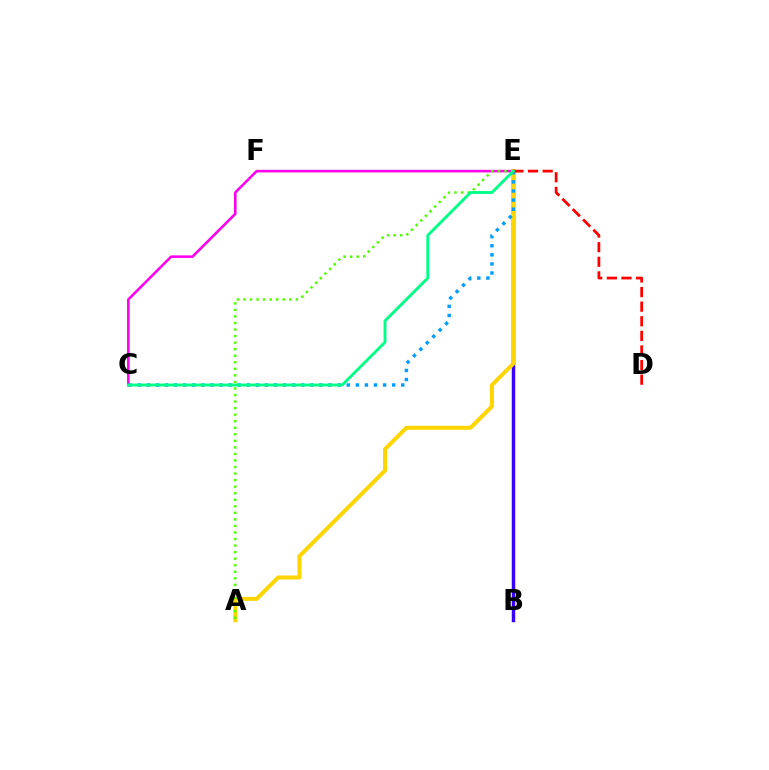{('B', 'E'): [{'color': '#3700ff', 'line_style': 'solid', 'thickness': 2.48}], ('A', 'E'): [{'color': '#ffd500', 'line_style': 'solid', 'thickness': 2.88}, {'color': '#4fff00', 'line_style': 'dotted', 'thickness': 1.78}], ('C', 'E'): [{'color': '#ff00ed', 'line_style': 'solid', 'thickness': 1.86}, {'color': '#009eff', 'line_style': 'dotted', 'thickness': 2.47}, {'color': '#00ff86', 'line_style': 'solid', 'thickness': 2.07}], ('D', 'E'): [{'color': '#ff0000', 'line_style': 'dashed', 'thickness': 1.98}]}